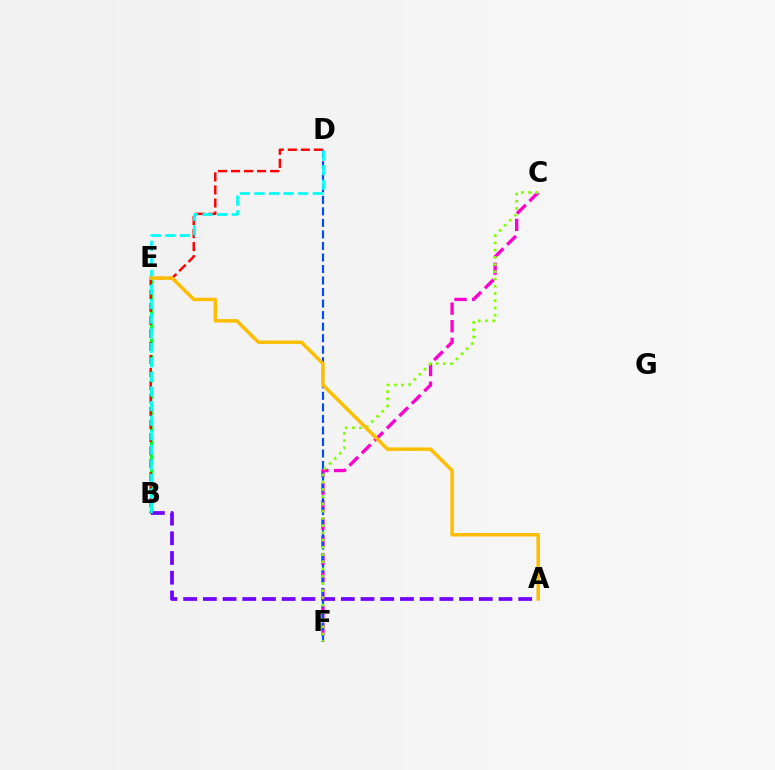{('C', 'F'): [{'color': '#ff00cf', 'line_style': 'dashed', 'thickness': 2.39}, {'color': '#84ff00', 'line_style': 'dotted', 'thickness': 1.96}], ('B', 'E'): [{'color': '#00ff39', 'line_style': 'dashed', 'thickness': 2.22}], ('D', 'F'): [{'color': '#004bff', 'line_style': 'dashed', 'thickness': 1.57}], ('A', 'B'): [{'color': '#7200ff', 'line_style': 'dashed', 'thickness': 2.68}], ('B', 'D'): [{'color': '#ff0000', 'line_style': 'dashed', 'thickness': 1.77}, {'color': '#00fff6', 'line_style': 'dashed', 'thickness': 1.98}], ('A', 'E'): [{'color': '#ffbd00', 'line_style': 'solid', 'thickness': 2.51}]}